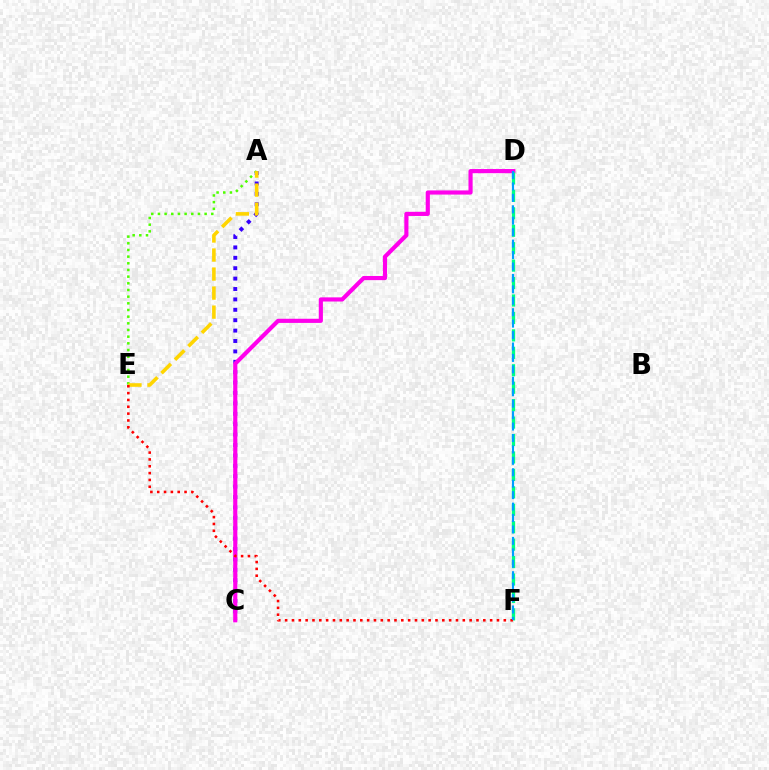{('A', 'C'): [{'color': '#3700ff', 'line_style': 'dotted', 'thickness': 2.83}], ('A', 'E'): [{'color': '#4fff00', 'line_style': 'dotted', 'thickness': 1.81}, {'color': '#ffd500', 'line_style': 'dashed', 'thickness': 2.59}], ('C', 'D'): [{'color': '#ff00ed', 'line_style': 'solid', 'thickness': 2.98}], ('D', 'F'): [{'color': '#00ff86', 'line_style': 'dashed', 'thickness': 2.37}, {'color': '#009eff', 'line_style': 'dashed', 'thickness': 1.55}], ('E', 'F'): [{'color': '#ff0000', 'line_style': 'dotted', 'thickness': 1.86}]}